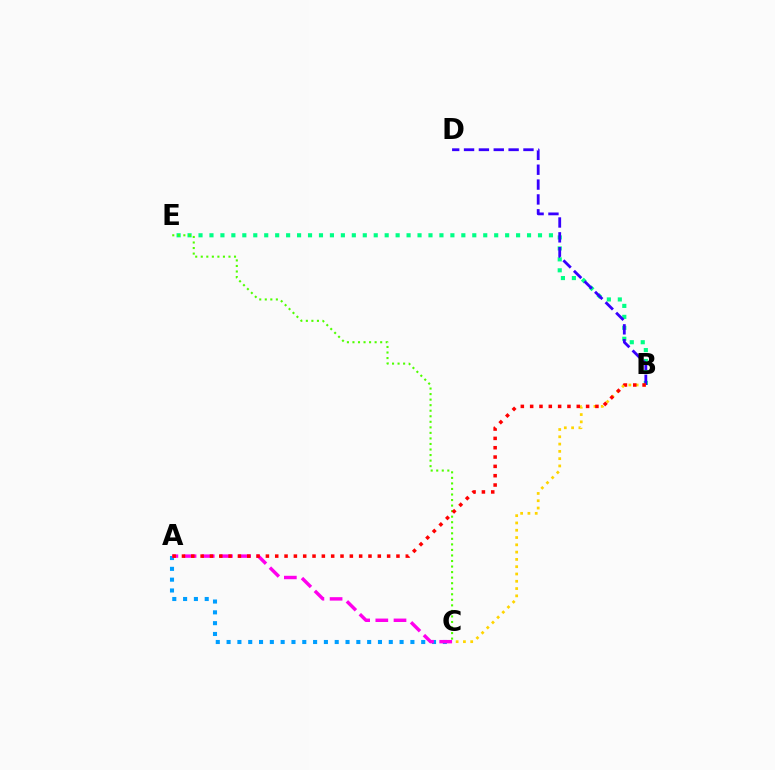{('B', 'E'): [{'color': '#00ff86', 'line_style': 'dotted', 'thickness': 2.98}], ('A', 'C'): [{'color': '#009eff', 'line_style': 'dotted', 'thickness': 2.94}, {'color': '#ff00ed', 'line_style': 'dashed', 'thickness': 2.47}], ('B', 'D'): [{'color': '#3700ff', 'line_style': 'dashed', 'thickness': 2.02}], ('C', 'E'): [{'color': '#4fff00', 'line_style': 'dotted', 'thickness': 1.51}], ('B', 'C'): [{'color': '#ffd500', 'line_style': 'dotted', 'thickness': 1.98}], ('A', 'B'): [{'color': '#ff0000', 'line_style': 'dotted', 'thickness': 2.53}]}